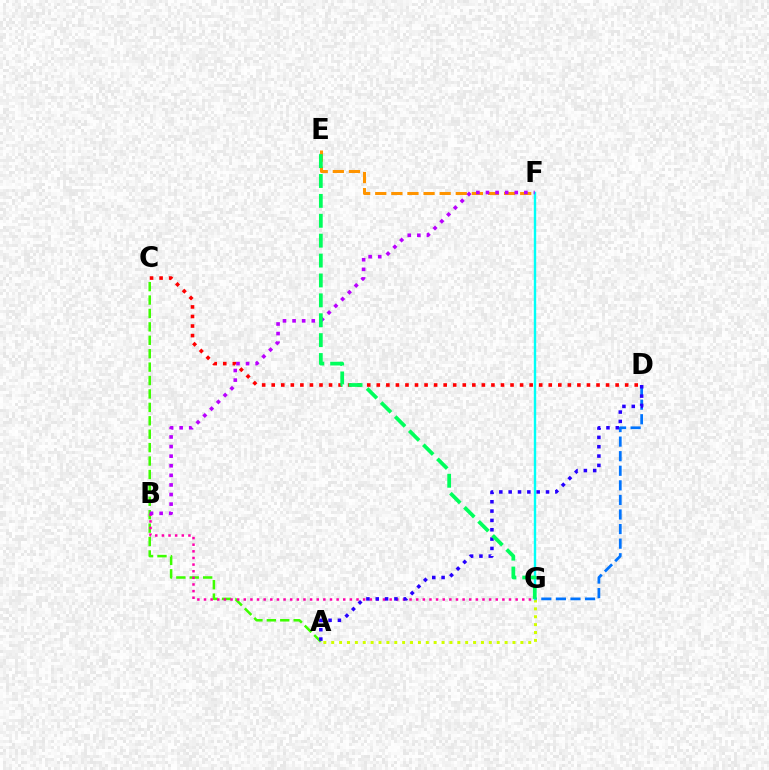{('D', 'G'): [{'color': '#0074ff', 'line_style': 'dashed', 'thickness': 1.98}], ('A', 'G'): [{'color': '#d1ff00', 'line_style': 'dotted', 'thickness': 2.14}], ('C', 'D'): [{'color': '#ff0000', 'line_style': 'dotted', 'thickness': 2.6}], ('F', 'G'): [{'color': '#00fff6', 'line_style': 'solid', 'thickness': 1.72}], ('A', 'C'): [{'color': '#3dff00', 'line_style': 'dashed', 'thickness': 1.82}], ('B', 'G'): [{'color': '#ff00ac', 'line_style': 'dotted', 'thickness': 1.8}], ('E', 'F'): [{'color': '#ff9400', 'line_style': 'dashed', 'thickness': 2.19}], ('A', 'D'): [{'color': '#2500ff', 'line_style': 'dotted', 'thickness': 2.54}], ('B', 'F'): [{'color': '#b900ff', 'line_style': 'dotted', 'thickness': 2.61}], ('E', 'G'): [{'color': '#00ff5c', 'line_style': 'dashed', 'thickness': 2.7}]}